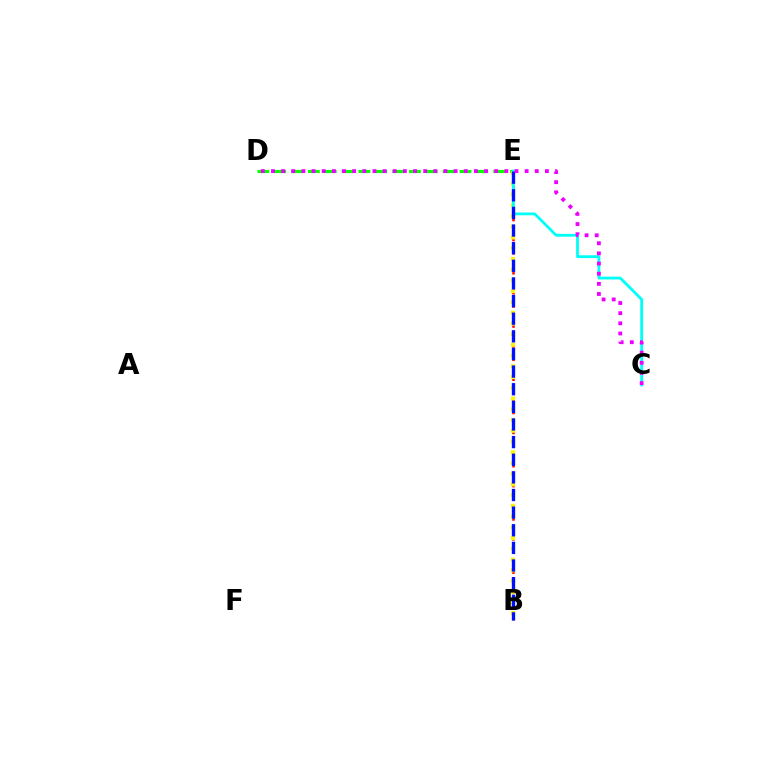{('D', 'E'): [{'color': '#08ff00', 'line_style': 'dashed', 'thickness': 2.29}], ('B', 'E'): [{'color': '#ff0000', 'line_style': 'dotted', 'thickness': 1.81}, {'color': '#fcf500', 'line_style': 'dotted', 'thickness': 2.92}, {'color': '#0010ff', 'line_style': 'dashed', 'thickness': 2.4}], ('C', 'E'): [{'color': '#00fff6', 'line_style': 'solid', 'thickness': 2.03}], ('C', 'D'): [{'color': '#ee00ff', 'line_style': 'dotted', 'thickness': 2.76}]}